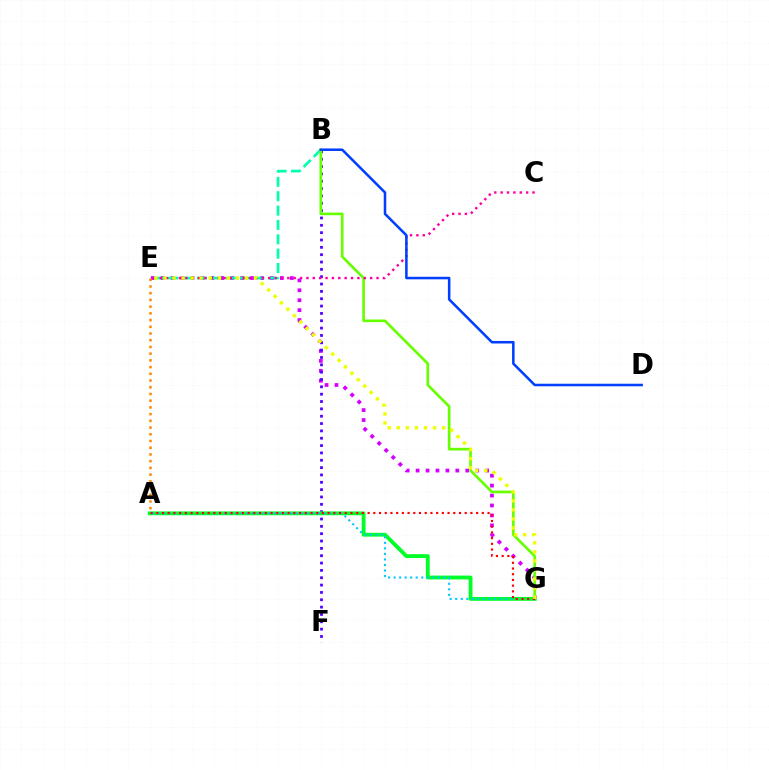{('E', 'G'): [{'color': '#d600ff', 'line_style': 'dotted', 'thickness': 2.7}, {'color': '#eeff00', 'line_style': 'dotted', 'thickness': 2.46}], ('B', 'F'): [{'color': '#4f00ff', 'line_style': 'dotted', 'thickness': 1.99}], ('B', 'E'): [{'color': '#00ffaf', 'line_style': 'dashed', 'thickness': 1.95}], ('B', 'G'): [{'color': '#66ff00', 'line_style': 'solid', 'thickness': 1.92}], ('A', 'E'): [{'color': '#ff8800', 'line_style': 'dotted', 'thickness': 1.83}], ('C', 'E'): [{'color': '#ff00a0', 'line_style': 'dotted', 'thickness': 1.73}], ('A', 'G'): [{'color': '#00ff27', 'line_style': 'solid', 'thickness': 2.76}, {'color': '#00c7ff', 'line_style': 'dotted', 'thickness': 1.5}, {'color': '#ff0000', 'line_style': 'dotted', 'thickness': 1.55}], ('B', 'D'): [{'color': '#003fff', 'line_style': 'solid', 'thickness': 1.83}]}